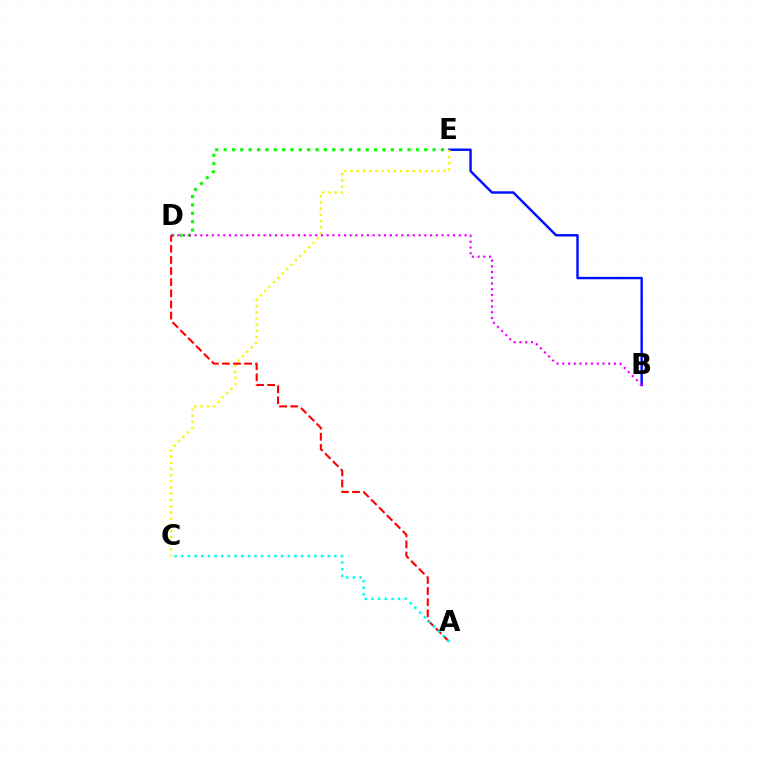{('D', 'E'): [{'color': '#08ff00', 'line_style': 'dotted', 'thickness': 2.27}], ('B', 'E'): [{'color': '#0010ff', 'line_style': 'solid', 'thickness': 1.74}], ('C', 'E'): [{'color': '#fcf500', 'line_style': 'dotted', 'thickness': 1.69}], ('A', 'D'): [{'color': '#ff0000', 'line_style': 'dashed', 'thickness': 1.51}], ('B', 'D'): [{'color': '#ee00ff', 'line_style': 'dotted', 'thickness': 1.56}], ('A', 'C'): [{'color': '#00fff6', 'line_style': 'dotted', 'thickness': 1.81}]}